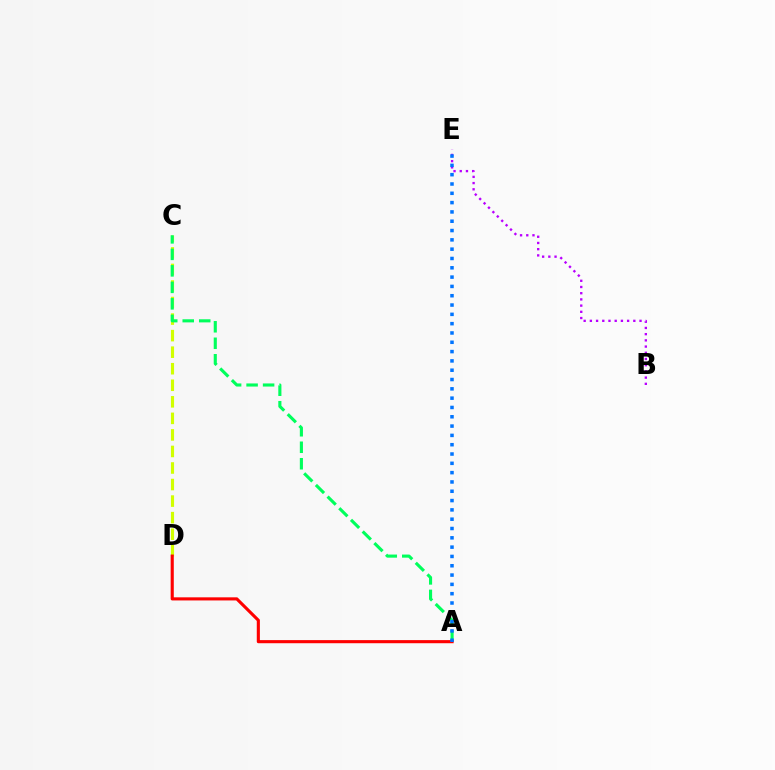{('B', 'E'): [{'color': '#b900ff', 'line_style': 'dotted', 'thickness': 1.69}], ('C', 'D'): [{'color': '#d1ff00', 'line_style': 'dashed', 'thickness': 2.25}], ('A', 'C'): [{'color': '#00ff5c', 'line_style': 'dashed', 'thickness': 2.24}], ('A', 'D'): [{'color': '#ff0000', 'line_style': 'solid', 'thickness': 2.24}], ('A', 'E'): [{'color': '#0074ff', 'line_style': 'dotted', 'thickness': 2.53}]}